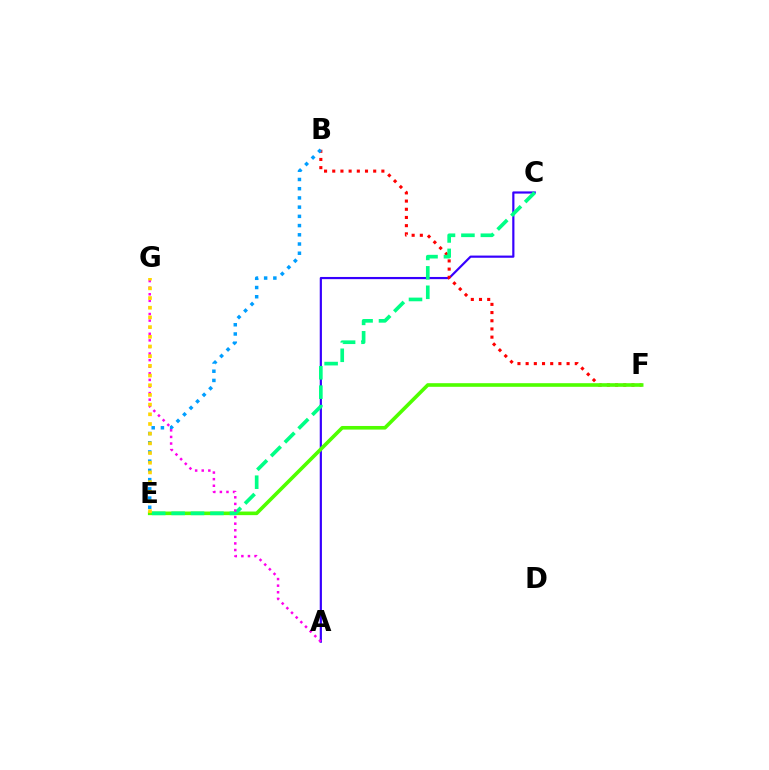{('A', 'C'): [{'color': '#3700ff', 'line_style': 'solid', 'thickness': 1.58}], ('B', 'F'): [{'color': '#ff0000', 'line_style': 'dotted', 'thickness': 2.23}], ('B', 'E'): [{'color': '#009eff', 'line_style': 'dotted', 'thickness': 2.5}], ('E', 'F'): [{'color': '#4fff00', 'line_style': 'solid', 'thickness': 2.6}], ('C', 'E'): [{'color': '#00ff86', 'line_style': 'dashed', 'thickness': 2.64}], ('A', 'G'): [{'color': '#ff00ed', 'line_style': 'dotted', 'thickness': 1.79}], ('E', 'G'): [{'color': '#ffd500', 'line_style': 'dotted', 'thickness': 2.63}]}